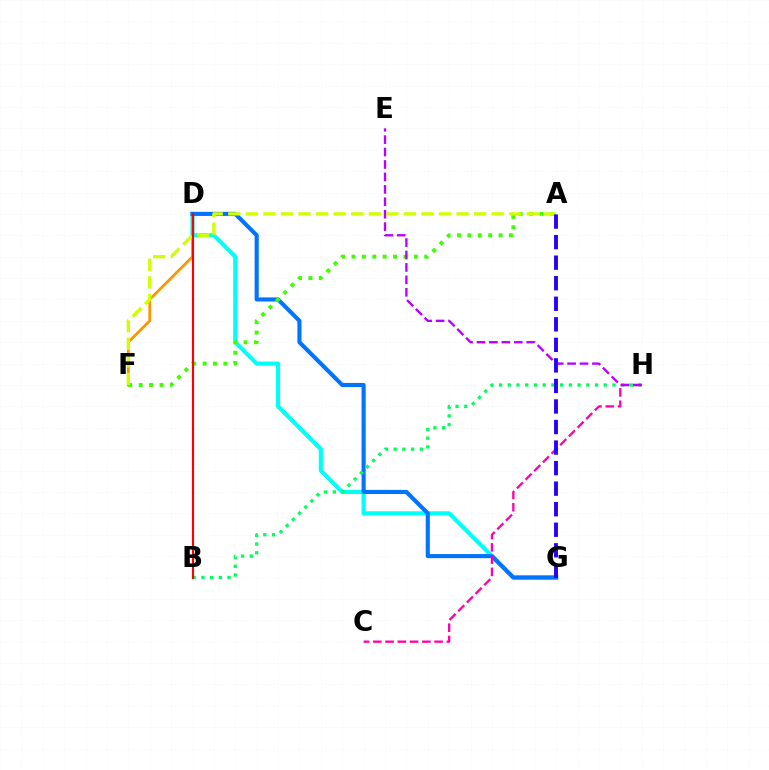{('D', 'G'): [{'color': '#00fff6', 'line_style': 'solid', 'thickness': 2.97}, {'color': '#0074ff', 'line_style': 'solid', 'thickness': 2.96}], ('D', 'F'): [{'color': '#ff9400', 'line_style': 'solid', 'thickness': 1.96}], ('A', 'F'): [{'color': '#3dff00', 'line_style': 'dotted', 'thickness': 2.82}, {'color': '#d1ff00', 'line_style': 'dashed', 'thickness': 2.39}], ('B', 'H'): [{'color': '#00ff5c', 'line_style': 'dotted', 'thickness': 2.37}], ('C', 'H'): [{'color': '#ff00ac', 'line_style': 'dashed', 'thickness': 1.67}], ('E', 'H'): [{'color': '#b900ff', 'line_style': 'dashed', 'thickness': 1.69}], ('A', 'G'): [{'color': '#2500ff', 'line_style': 'dashed', 'thickness': 2.79}], ('B', 'D'): [{'color': '#ff0000', 'line_style': 'solid', 'thickness': 1.55}]}